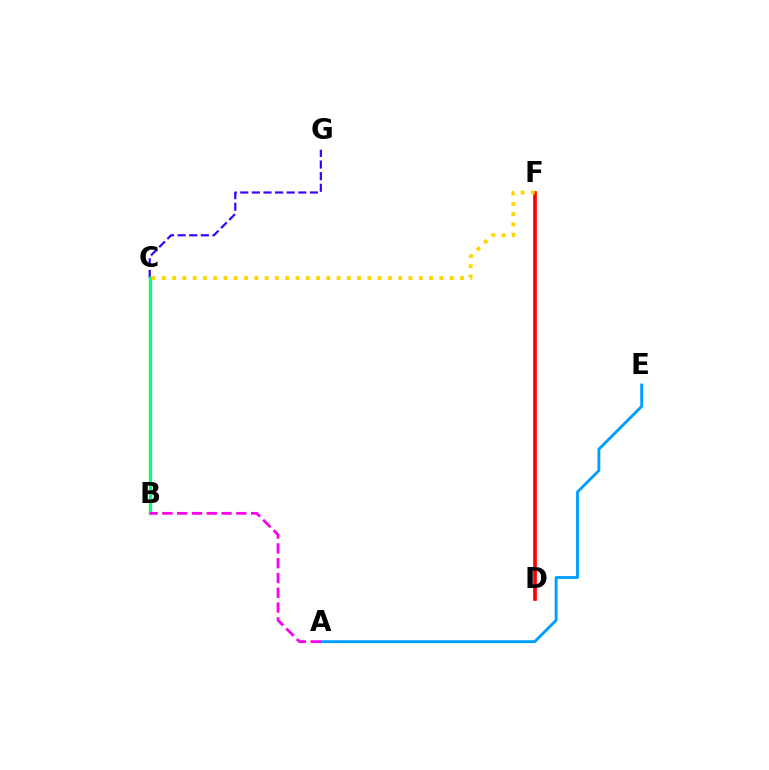{('D', 'F'): [{'color': '#ff0000', 'line_style': 'solid', 'thickness': 2.65}], ('A', 'E'): [{'color': '#009eff', 'line_style': 'solid', 'thickness': 2.05}], ('C', 'G'): [{'color': '#3700ff', 'line_style': 'dashed', 'thickness': 1.58}], ('B', 'C'): [{'color': '#4fff00', 'line_style': 'solid', 'thickness': 1.59}, {'color': '#00ff86', 'line_style': 'solid', 'thickness': 2.31}], ('C', 'F'): [{'color': '#ffd500', 'line_style': 'dotted', 'thickness': 2.79}], ('A', 'B'): [{'color': '#ff00ed', 'line_style': 'dashed', 'thickness': 2.01}]}